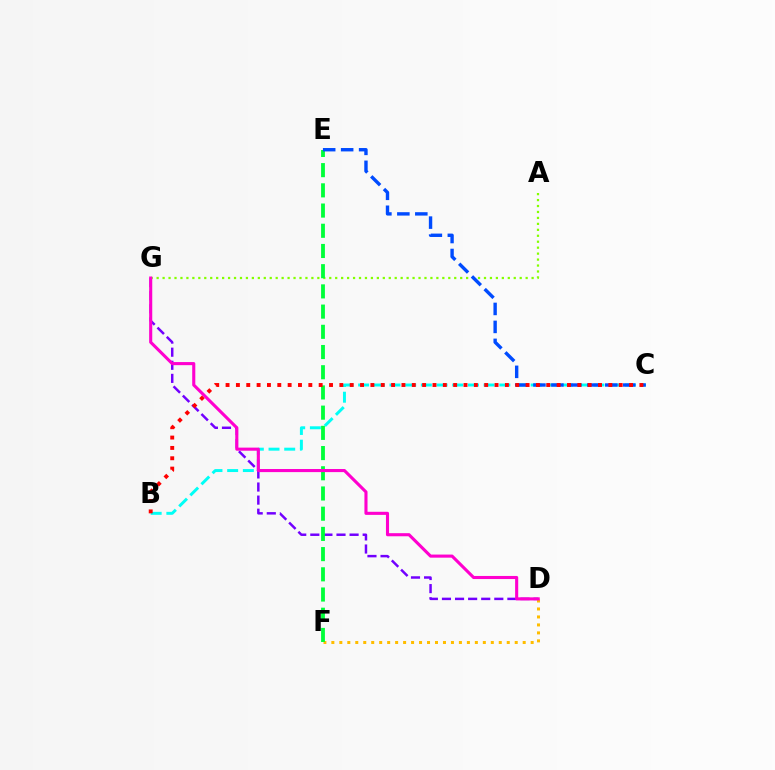{('A', 'G'): [{'color': '#84ff00', 'line_style': 'dotted', 'thickness': 1.62}], ('B', 'C'): [{'color': '#00fff6', 'line_style': 'dashed', 'thickness': 2.13}, {'color': '#ff0000', 'line_style': 'dotted', 'thickness': 2.81}], ('D', 'G'): [{'color': '#7200ff', 'line_style': 'dashed', 'thickness': 1.78}, {'color': '#ff00cf', 'line_style': 'solid', 'thickness': 2.23}], ('D', 'F'): [{'color': '#ffbd00', 'line_style': 'dotted', 'thickness': 2.17}], ('E', 'F'): [{'color': '#00ff39', 'line_style': 'dashed', 'thickness': 2.75}], ('C', 'E'): [{'color': '#004bff', 'line_style': 'dashed', 'thickness': 2.44}]}